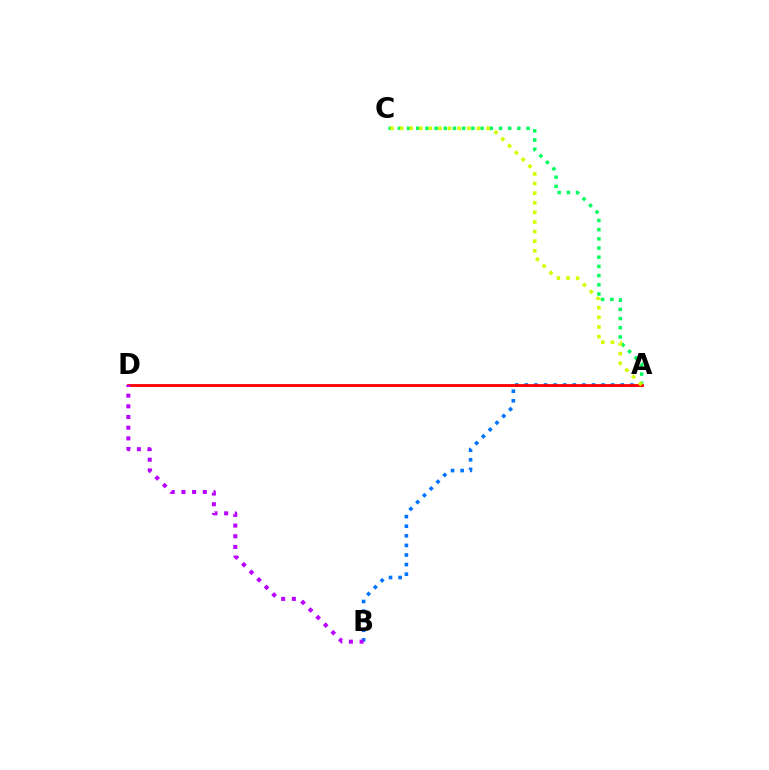{('A', 'B'): [{'color': '#0074ff', 'line_style': 'dotted', 'thickness': 2.61}], ('A', 'C'): [{'color': '#00ff5c', 'line_style': 'dotted', 'thickness': 2.5}, {'color': '#d1ff00', 'line_style': 'dotted', 'thickness': 2.61}], ('A', 'D'): [{'color': '#ff0000', 'line_style': 'solid', 'thickness': 2.03}], ('B', 'D'): [{'color': '#b900ff', 'line_style': 'dotted', 'thickness': 2.9}]}